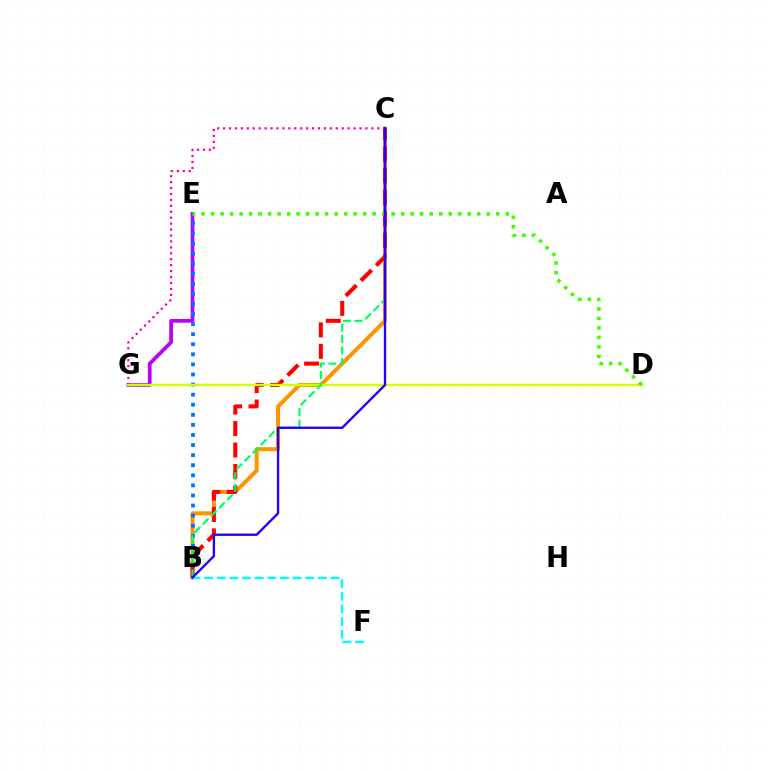{('B', 'C'): [{'color': '#ff9400', 'line_style': 'solid', 'thickness': 2.88}, {'color': '#ff0000', 'line_style': 'dashed', 'thickness': 2.92}, {'color': '#00ff5c', 'line_style': 'dashed', 'thickness': 1.56}, {'color': '#2500ff', 'line_style': 'solid', 'thickness': 1.7}], ('C', 'G'): [{'color': '#ff00ac', 'line_style': 'dotted', 'thickness': 1.61}], ('E', 'G'): [{'color': '#b900ff', 'line_style': 'solid', 'thickness': 2.68}], ('B', 'E'): [{'color': '#0074ff', 'line_style': 'dotted', 'thickness': 2.74}], ('D', 'G'): [{'color': '#d1ff00', 'line_style': 'solid', 'thickness': 1.72}], ('D', 'E'): [{'color': '#3dff00', 'line_style': 'dotted', 'thickness': 2.58}], ('B', 'F'): [{'color': '#00fff6', 'line_style': 'dashed', 'thickness': 1.72}]}